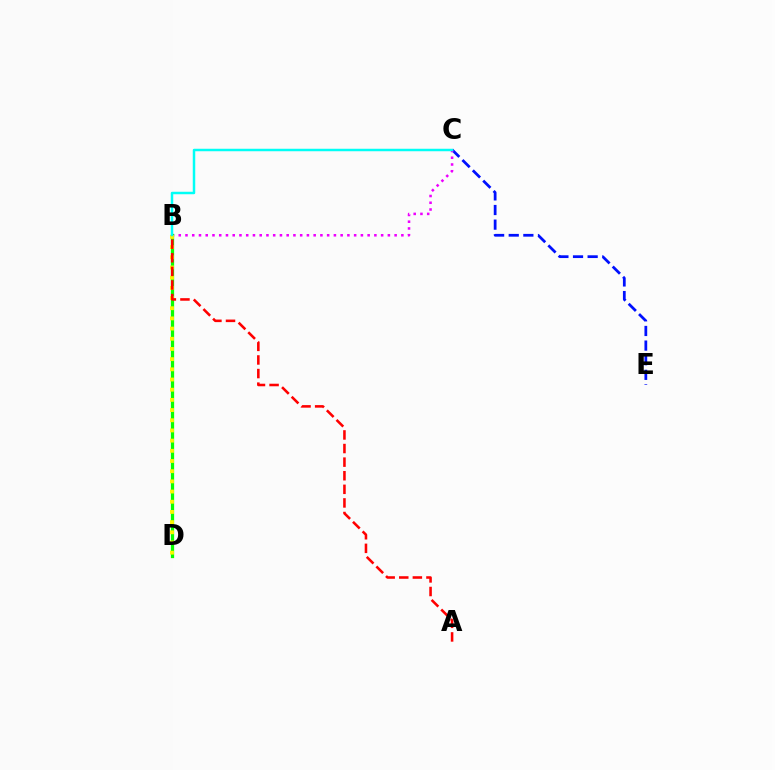{('C', 'E'): [{'color': '#0010ff', 'line_style': 'dashed', 'thickness': 1.99}], ('B', 'C'): [{'color': '#ee00ff', 'line_style': 'dotted', 'thickness': 1.83}, {'color': '#00fff6', 'line_style': 'solid', 'thickness': 1.78}], ('B', 'D'): [{'color': '#08ff00', 'line_style': 'solid', 'thickness': 2.35}, {'color': '#fcf500', 'line_style': 'dotted', 'thickness': 2.77}], ('A', 'B'): [{'color': '#ff0000', 'line_style': 'dashed', 'thickness': 1.85}]}